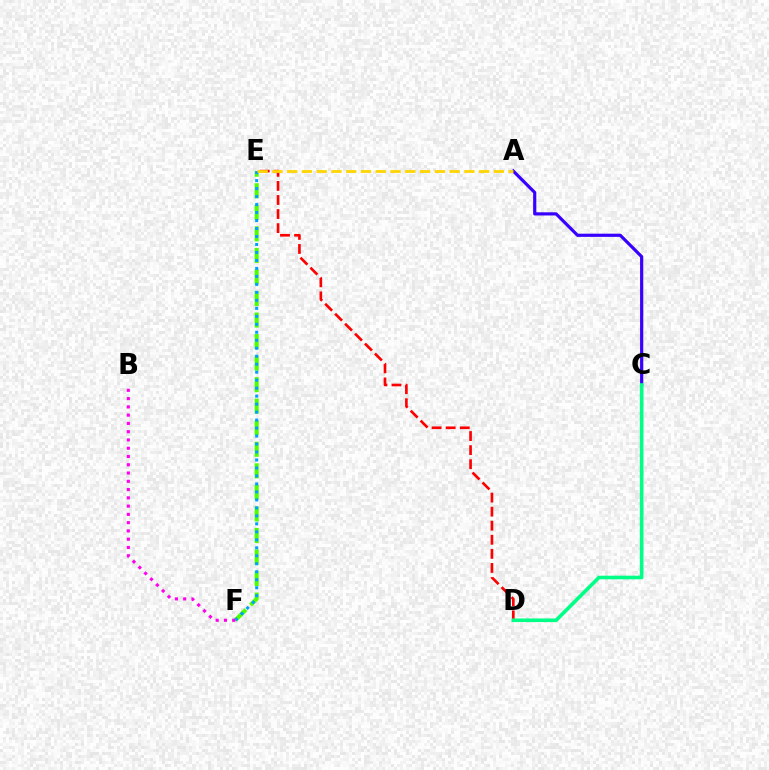{('E', 'F'): [{'color': '#4fff00', 'line_style': 'dashed', 'thickness': 2.93}, {'color': '#009eff', 'line_style': 'dotted', 'thickness': 2.17}], ('A', 'C'): [{'color': '#3700ff', 'line_style': 'solid', 'thickness': 2.29}], ('D', 'E'): [{'color': '#ff0000', 'line_style': 'dashed', 'thickness': 1.91}], ('A', 'E'): [{'color': '#ffd500', 'line_style': 'dashed', 'thickness': 2.01}], ('C', 'D'): [{'color': '#00ff86', 'line_style': 'solid', 'thickness': 2.6}], ('B', 'F'): [{'color': '#ff00ed', 'line_style': 'dotted', 'thickness': 2.25}]}